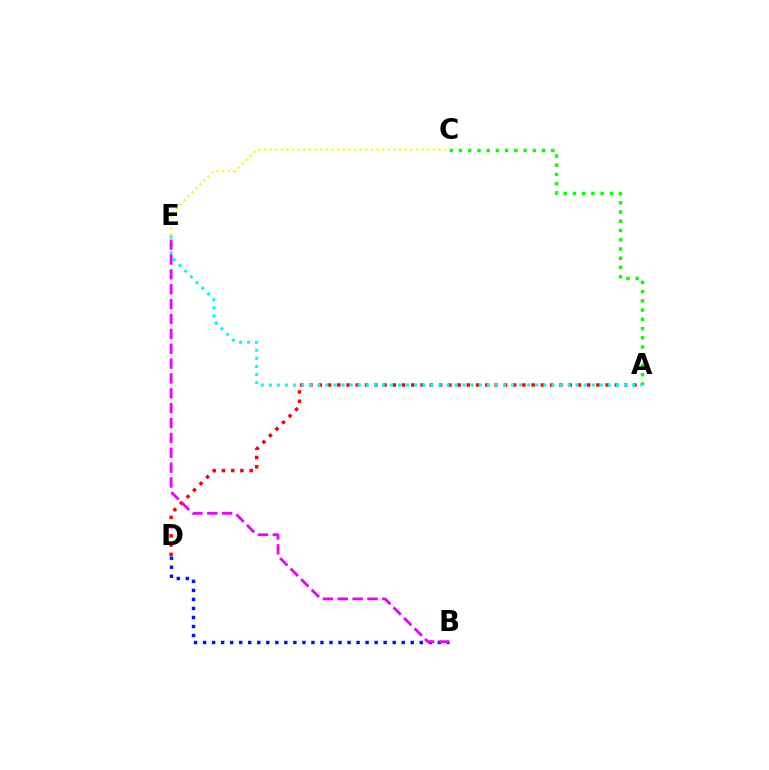{('A', 'C'): [{'color': '#08ff00', 'line_style': 'dotted', 'thickness': 2.51}], ('A', 'D'): [{'color': '#ff0000', 'line_style': 'dotted', 'thickness': 2.51}], ('A', 'E'): [{'color': '#00fff6', 'line_style': 'dotted', 'thickness': 2.19}], ('B', 'D'): [{'color': '#0010ff', 'line_style': 'dotted', 'thickness': 2.45}], ('B', 'E'): [{'color': '#ee00ff', 'line_style': 'dashed', 'thickness': 2.02}], ('C', 'E'): [{'color': '#fcf500', 'line_style': 'dotted', 'thickness': 1.53}]}